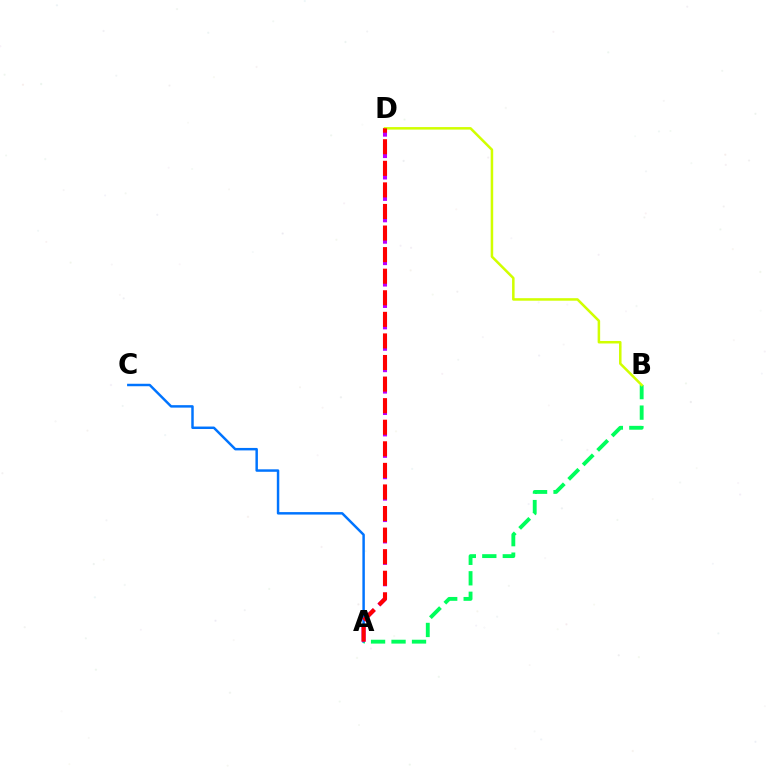{('A', 'C'): [{'color': '#0074ff', 'line_style': 'solid', 'thickness': 1.78}], ('A', 'B'): [{'color': '#00ff5c', 'line_style': 'dashed', 'thickness': 2.78}], ('A', 'D'): [{'color': '#b900ff', 'line_style': 'dashed', 'thickness': 2.91}, {'color': '#ff0000', 'line_style': 'dashed', 'thickness': 2.93}], ('B', 'D'): [{'color': '#d1ff00', 'line_style': 'solid', 'thickness': 1.81}]}